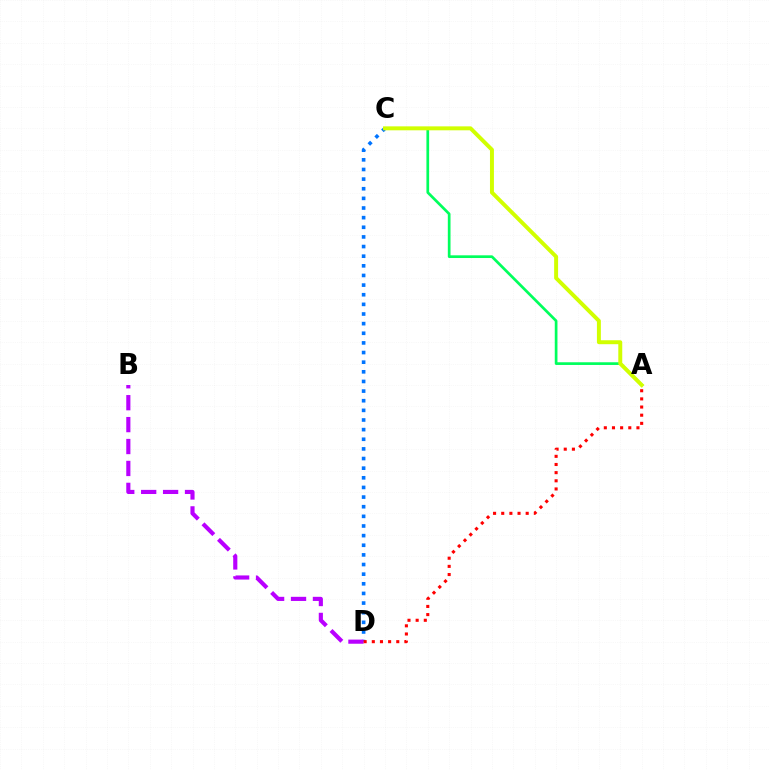{('A', 'C'): [{'color': '#00ff5c', 'line_style': 'solid', 'thickness': 1.94}, {'color': '#d1ff00', 'line_style': 'solid', 'thickness': 2.84}], ('C', 'D'): [{'color': '#0074ff', 'line_style': 'dotted', 'thickness': 2.62}], ('B', 'D'): [{'color': '#b900ff', 'line_style': 'dashed', 'thickness': 2.98}], ('A', 'D'): [{'color': '#ff0000', 'line_style': 'dotted', 'thickness': 2.22}]}